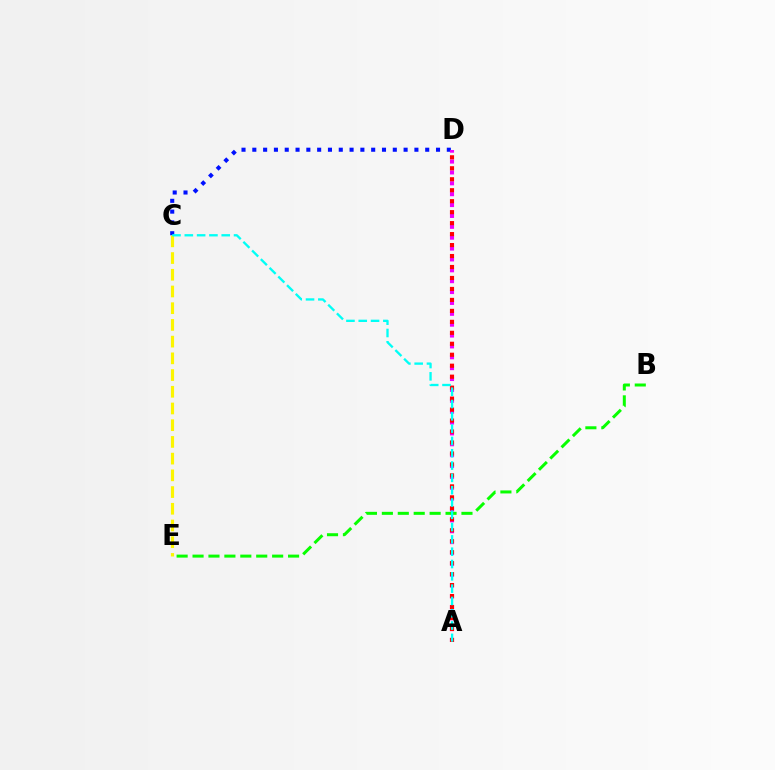{('C', 'D'): [{'color': '#0010ff', 'line_style': 'dotted', 'thickness': 2.94}], ('A', 'D'): [{'color': '#ee00ff', 'line_style': 'dotted', 'thickness': 2.95}, {'color': '#ff0000', 'line_style': 'dotted', 'thickness': 2.98}], ('B', 'E'): [{'color': '#08ff00', 'line_style': 'dashed', 'thickness': 2.16}], ('C', 'E'): [{'color': '#fcf500', 'line_style': 'dashed', 'thickness': 2.27}], ('A', 'C'): [{'color': '#00fff6', 'line_style': 'dashed', 'thickness': 1.67}]}